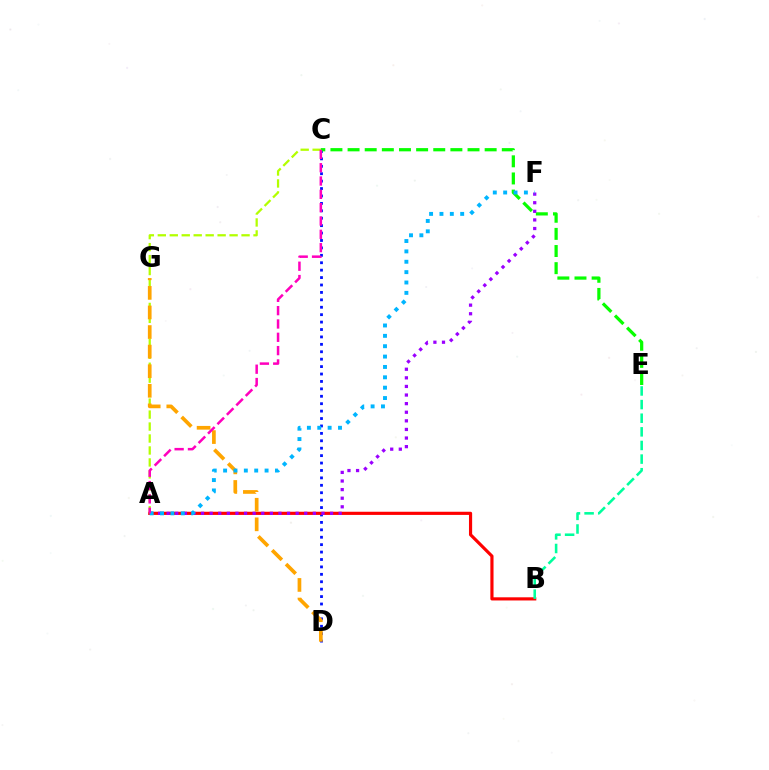{('C', 'D'): [{'color': '#0010ff', 'line_style': 'dotted', 'thickness': 2.02}], ('A', 'B'): [{'color': '#ff0000', 'line_style': 'solid', 'thickness': 2.28}], ('A', 'C'): [{'color': '#b3ff00', 'line_style': 'dashed', 'thickness': 1.63}, {'color': '#ff00bd', 'line_style': 'dashed', 'thickness': 1.81}], ('C', 'E'): [{'color': '#08ff00', 'line_style': 'dashed', 'thickness': 2.33}], ('D', 'G'): [{'color': '#ffa500', 'line_style': 'dashed', 'thickness': 2.66}], ('A', 'F'): [{'color': '#9b00ff', 'line_style': 'dotted', 'thickness': 2.34}, {'color': '#00b5ff', 'line_style': 'dotted', 'thickness': 2.82}], ('B', 'E'): [{'color': '#00ff9d', 'line_style': 'dashed', 'thickness': 1.85}]}